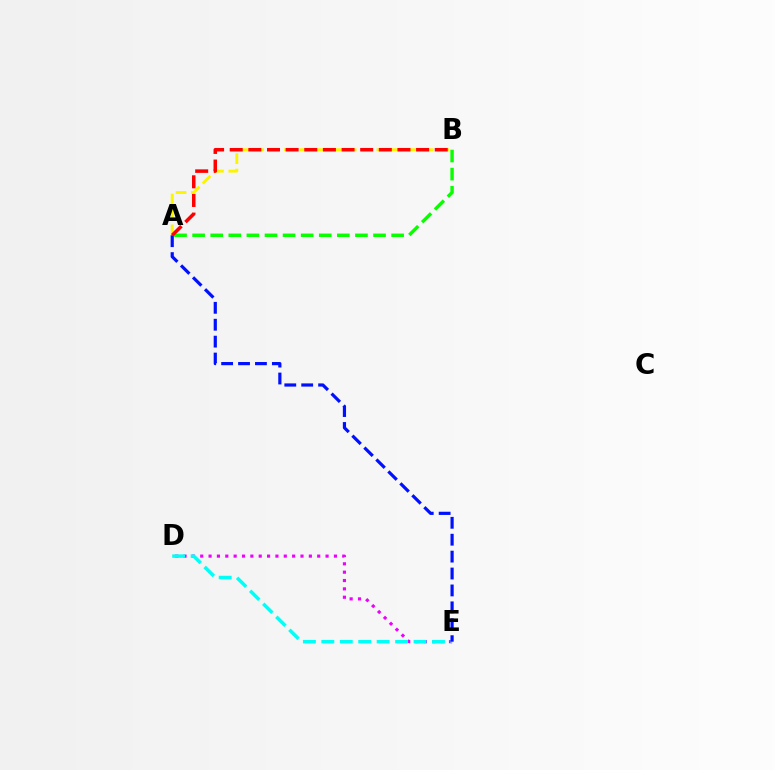{('D', 'E'): [{'color': '#ee00ff', 'line_style': 'dotted', 'thickness': 2.27}, {'color': '#00fff6', 'line_style': 'dashed', 'thickness': 2.51}], ('A', 'B'): [{'color': '#fcf500', 'line_style': 'dashed', 'thickness': 2.09}, {'color': '#08ff00', 'line_style': 'dashed', 'thickness': 2.46}, {'color': '#ff0000', 'line_style': 'dashed', 'thickness': 2.53}], ('A', 'E'): [{'color': '#0010ff', 'line_style': 'dashed', 'thickness': 2.3}]}